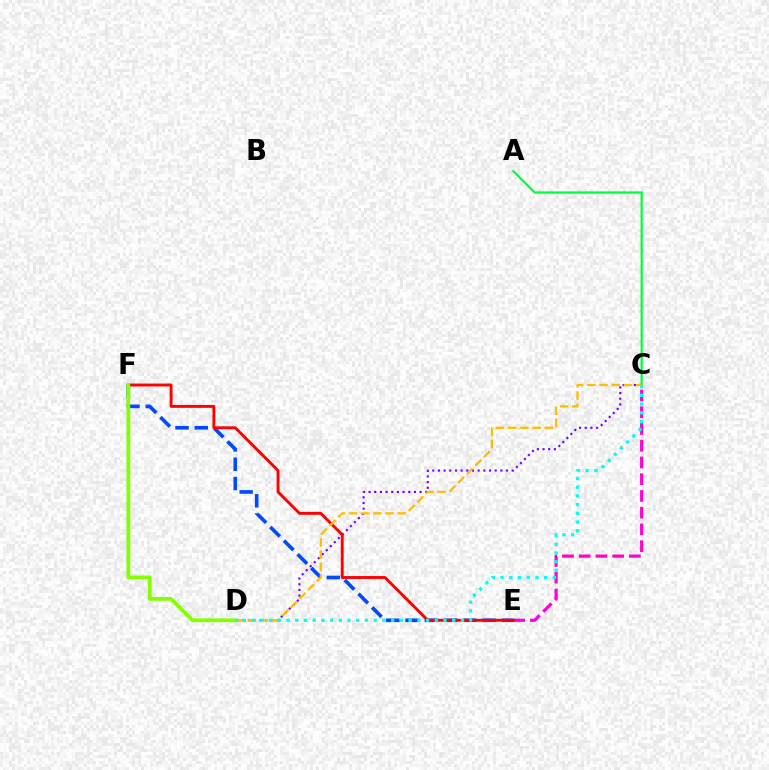{('C', 'E'): [{'color': '#ff00cf', 'line_style': 'dashed', 'thickness': 2.27}], ('A', 'C'): [{'color': '#00ff39', 'line_style': 'solid', 'thickness': 1.59}], ('E', 'F'): [{'color': '#004bff', 'line_style': 'dashed', 'thickness': 2.62}, {'color': '#ff0000', 'line_style': 'solid', 'thickness': 2.09}], ('C', 'D'): [{'color': '#7200ff', 'line_style': 'dotted', 'thickness': 1.54}, {'color': '#ffbd00', 'line_style': 'dashed', 'thickness': 1.66}, {'color': '#00fff6', 'line_style': 'dotted', 'thickness': 2.37}], ('D', 'F'): [{'color': '#84ff00', 'line_style': 'solid', 'thickness': 2.7}]}